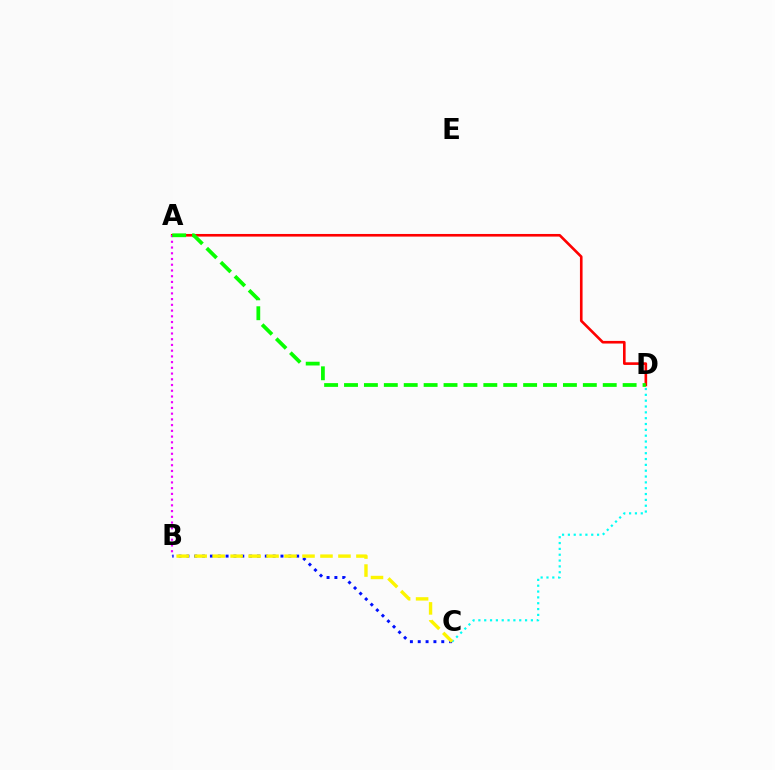{('A', 'D'): [{'color': '#ff0000', 'line_style': 'solid', 'thickness': 1.89}, {'color': '#08ff00', 'line_style': 'dashed', 'thickness': 2.7}], ('C', 'D'): [{'color': '#00fff6', 'line_style': 'dotted', 'thickness': 1.59}], ('A', 'B'): [{'color': '#ee00ff', 'line_style': 'dotted', 'thickness': 1.56}], ('B', 'C'): [{'color': '#0010ff', 'line_style': 'dotted', 'thickness': 2.13}, {'color': '#fcf500', 'line_style': 'dashed', 'thickness': 2.44}]}